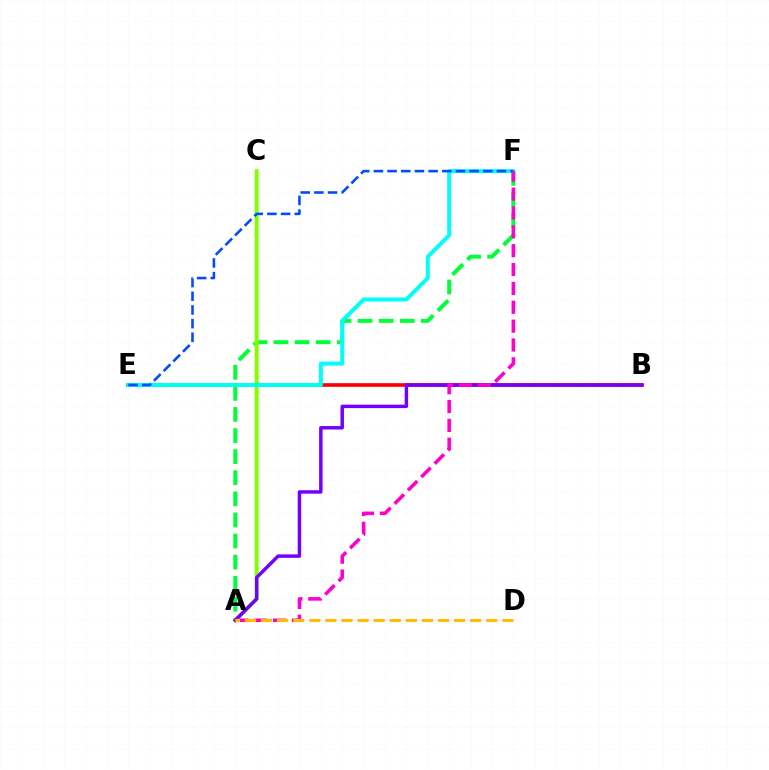{('A', 'F'): [{'color': '#00ff39', 'line_style': 'dashed', 'thickness': 2.86}, {'color': '#ff00cf', 'line_style': 'dashed', 'thickness': 2.56}], ('B', 'E'): [{'color': '#ff0000', 'line_style': 'solid', 'thickness': 2.63}], ('A', 'C'): [{'color': '#84ff00', 'line_style': 'solid', 'thickness': 2.84}], ('E', 'F'): [{'color': '#00fff6', 'line_style': 'solid', 'thickness': 2.87}, {'color': '#004bff', 'line_style': 'dashed', 'thickness': 1.86}], ('A', 'B'): [{'color': '#7200ff', 'line_style': 'solid', 'thickness': 2.49}], ('A', 'D'): [{'color': '#ffbd00', 'line_style': 'dashed', 'thickness': 2.19}]}